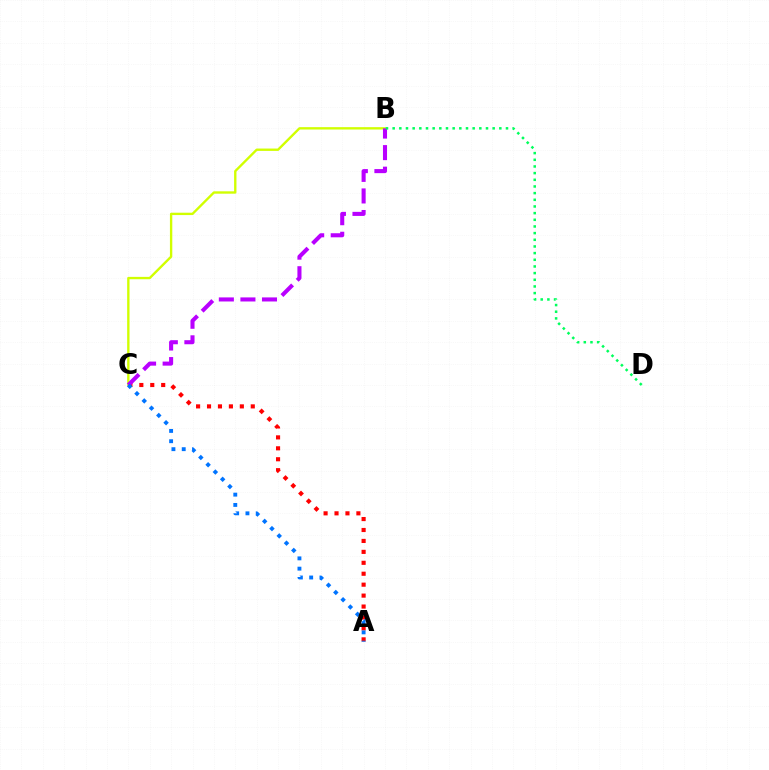{('B', 'C'): [{'color': '#d1ff00', 'line_style': 'solid', 'thickness': 1.7}, {'color': '#b900ff', 'line_style': 'dashed', 'thickness': 2.93}], ('A', 'C'): [{'color': '#ff0000', 'line_style': 'dotted', 'thickness': 2.97}, {'color': '#0074ff', 'line_style': 'dotted', 'thickness': 2.79}], ('B', 'D'): [{'color': '#00ff5c', 'line_style': 'dotted', 'thickness': 1.81}]}